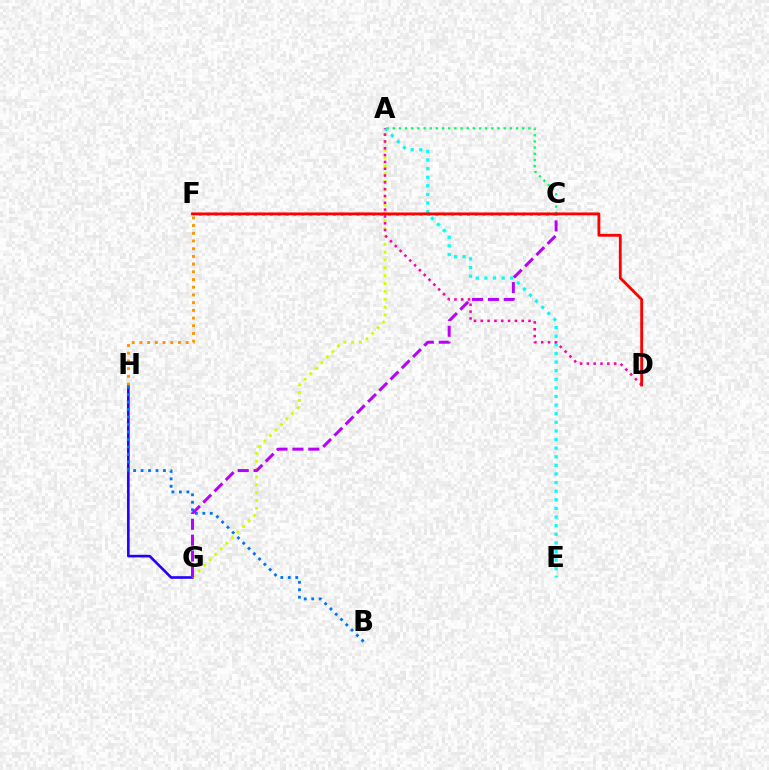{('G', 'H'): [{'color': '#2500ff', 'line_style': 'solid', 'thickness': 1.89}], ('B', 'H'): [{'color': '#0074ff', 'line_style': 'dotted', 'thickness': 2.03}], ('A', 'G'): [{'color': '#d1ff00', 'line_style': 'dotted', 'thickness': 2.13}], ('A', 'C'): [{'color': '#00ff5c', 'line_style': 'dotted', 'thickness': 1.67}], ('A', 'E'): [{'color': '#00fff6', 'line_style': 'dotted', 'thickness': 2.34}], ('C', 'G'): [{'color': '#b900ff', 'line_style': 'dashed', 'thickness': 2.16}], ('A', 'D'): [{'color': '#ff00ac', 'line_style': 'dotted', 'thickness': 1.85}], ('F', 'H'): [{'color': '#ff9400', 'line_style': 'dotted', 'thickness': 2.09}], ('C', 'F'): [{'color': '#3dff00', 'line_style': 'dotted', 'thickness': 2.14}], ('D', 'F'): [{'color': '#ff0000', 'line_style': 'solid', 'thickness': 2.05}]}